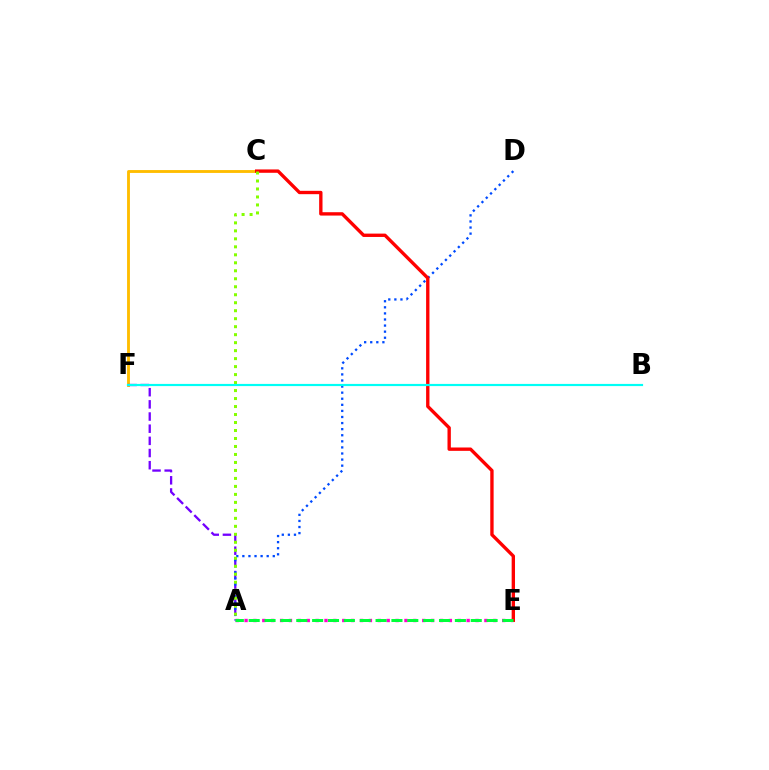{('C', 'F'): [{'color': '#ffbd00', 'line_style': 'solid', 'thickness': 2.07}], ('A', 'F'): [{'color': '#7200ff', 'line_style': 'dashed', 'thickness': 1.65}], ('A', 'E'): [{'color': '#ff00cf', 'line_style': 'dotted', 'thickness': 2.41}, {'color': '#00ff39', 'line_style': 'dashed', 'thickness': 2.15}], ('A', 'D'): [{'color': '#004bff', 'line_style': 'dotted', 'thickness': 1.65}], ('C', 'E'): [{'color': '#ff0000', 'line_style': 'solid', 'thickness': 2.41}], ('A', 'C'): [{'color': '#84ff00', 'line_style': 'dotted', 'thickness': 2.17}], ('B', 'F'): [{'color': '#00fff6', 'line_style': 'solid', 'thickness': 1.57}]}